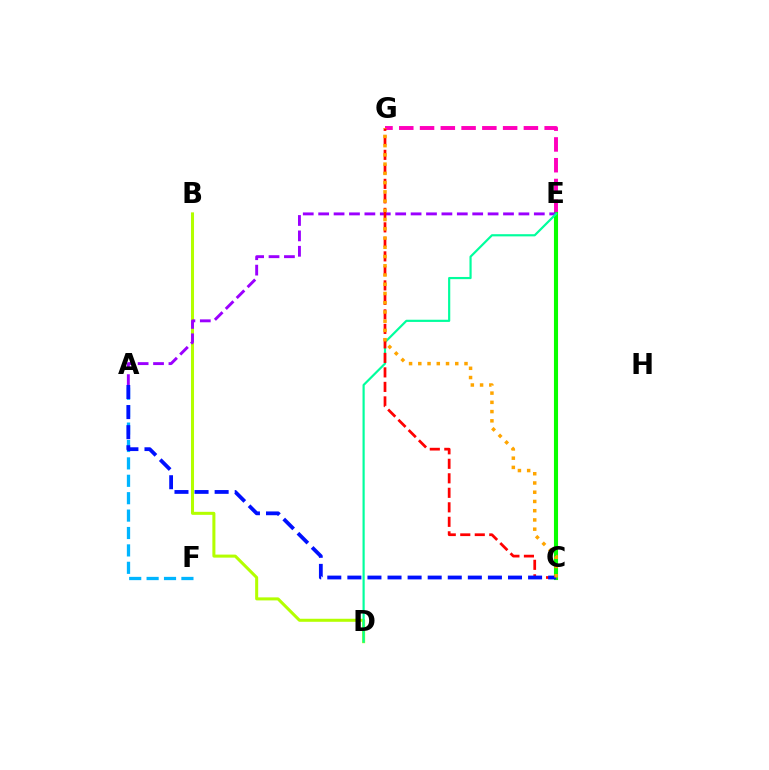{('A', 'F'): [{'color': '#00b5ff', 'line_style': 'dashed', 'thickness': 2.36}], ('E', 'G'): [{'color': '#ff00bd', 'line_style': 'dashed', 'thickness': 2.82}], ('B', 'D'): [{'color': '#b3ff00', 'line_style': 'solid', 'thickness': 2.18}], ('C', 'E'): [{'color': '#08ff00', 'line_style': 'solid', 'thickness': 2.95}], ('A', 'E'): [{'color': '#9b00ff', 'line_style': 'dashed', 'thickness': 2.09}], ('D', 'E'): [{'color': '#00ff9d', 'line_style': 'solid', 'thickness': 1.57}], ('C', 'G'): [{'color': '#ff0000', 'line_style': 'dashed', 'thickness': 1.97}, {'color': '#ffa500', 'line_style': 'dotted', 'thickness': 2.51}], ('A', 'C'): [{'color': '#0010ff', 'line_style': 'dashed', 'thickness': 2.73}]}